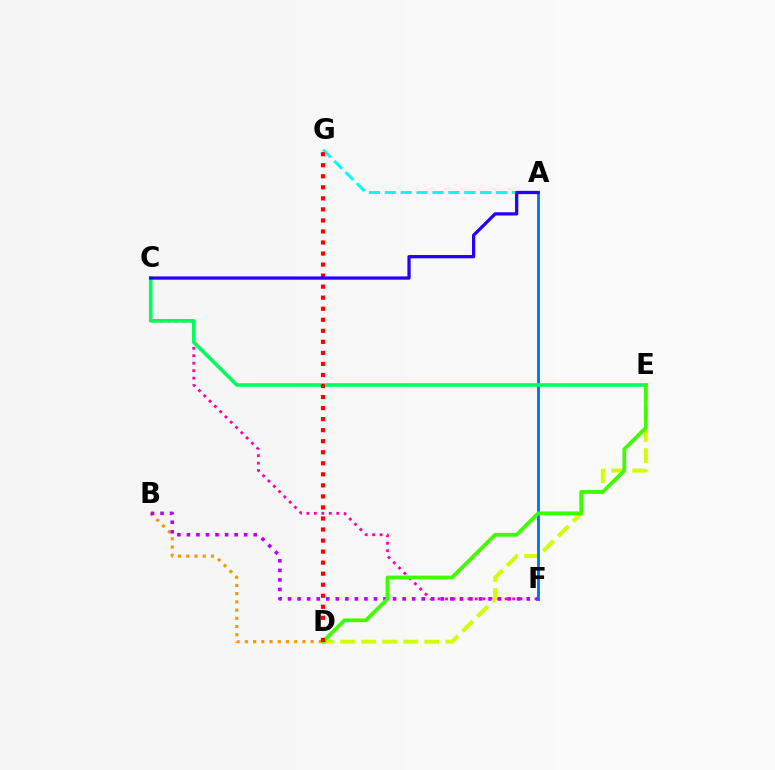{('C', 'F'): [{'color': '#ff00ac', 'line_style': 'dotted', 'thickness': 2.03}], ('B', 'D'): [{'color': '#ff9400', 'line_style': 'dotted', 'thickness': 2.23}], ('B', 'F'): [{'color': '#b900ff', 'line_style': 'dotted', 'thickness': 2.59}], ('D', 'E'): [{'color': '#d1ff00', 'line_style': 'dashed', 'thickness': 2.86}, {'color': '#3dff00', 'line_style': 'solid', 'thickness': 2.71}], ('A', 'G'): [{'color': '#00fff6', 'line_style': 'dashed', 'thickness': 2.16}], ('A', 'F'): [{'color': '#0074ff', 'line_style': 'solid', 'thickness': 2.07}], ('C', 'E'): [{'color': '#00ff5c', 'line_style': 'solid', 'thickness': 2.59}], ('D', 'G'): [{'color': '#ff0000', 'line_style': 'dotted', 'thickness': 3.0}], ('A', 'C'): [{'color': '#2500ff', 'line_style': 'solid', 'thickness': 2.35}]}